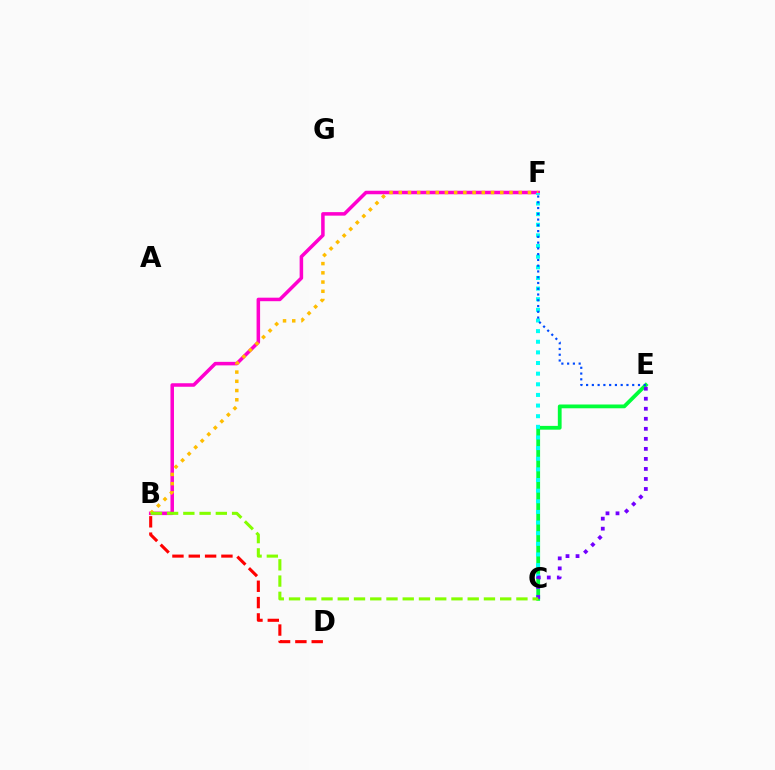{('C', 'E'): [{'color': '#00ff39', 'line_style': 'solid', 'thickness': 2.73}, {'color': '#7200ff', 'line_style': 'dotted', 'thickness': 2.72}], ('B', 'F'): [{'color': '#ff00cf', 'line_style': 'solid', 'thickness': 2.53}, {'color': '#ffbd00', 'line_style': 'dotted', 'thickness': 2.51}], ('C', 'F'): [{'color': '#00fff6', 'line_style': 'dotted', 'thickness': 2.89}], ('B', 'C'): [{'color': '#84ff00', 'line_style': 'dashed', 'thickness': 2.21}], ('E', 'F'): [{'color': '#004bff', 'line_style': 'dotted', 'thickness': 1.57}], ('B', 'D'): [{'color': '#ff0000', 'line_style': 'dashed', 'thickness': 2.22}]}